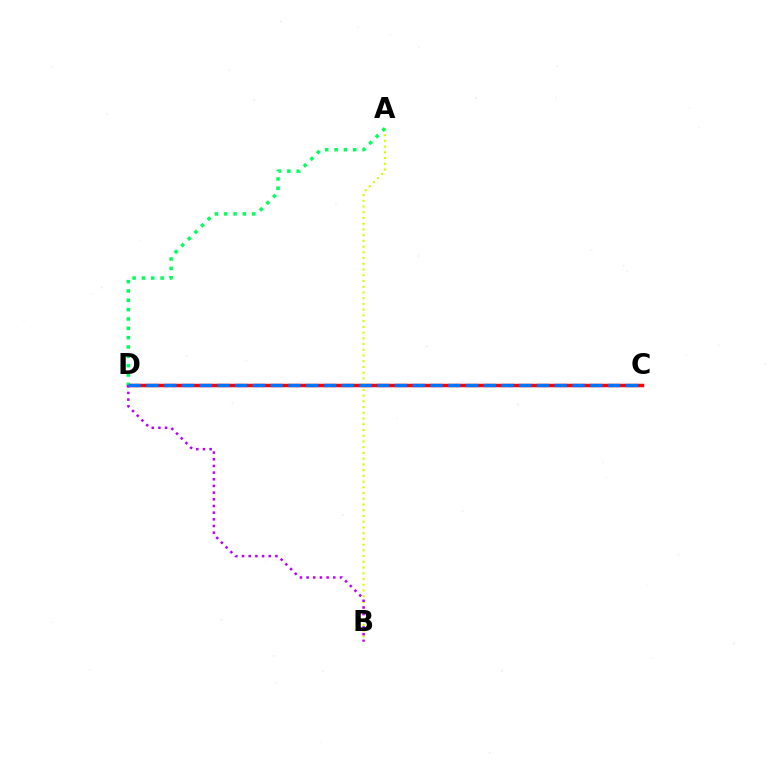{('C', 'D'): [{'color': '#ff0000', 'line_style': 'solid', 'thickness': 2.5}, {'color': '#0074ff', 'line_style': 'dashed', 'thickness': 2.41}], ('A', 'B'): [{'color': '#d1ff00', 'line_style': 'dotted', 'thickness': 1.56}], ('B', 'D'): [{'color': '#b900ff', 'line_style': 'dotted', 'thickness': 1.81}], ('A', 'D'): [{'color': '#00ff5c', 'line_style': 'dotted', 'thickness': 2.54}]}